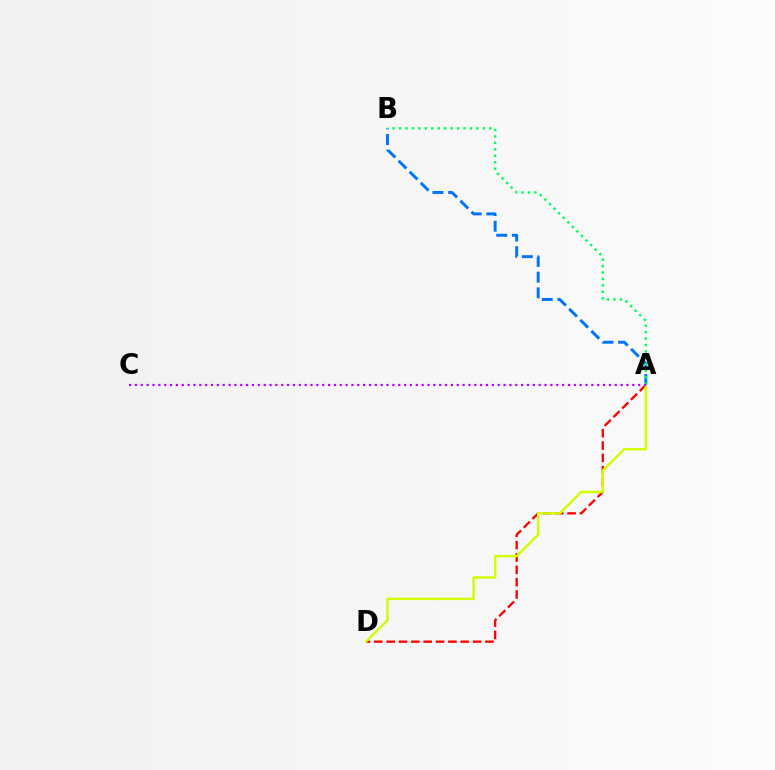{('A', 'B'): [{'color': '#0074ff', 'line_style': 'dashed', 'thickness': 2.13}, {'color': '#00ff5c', 'line_style': 'dotted', 'thickness': 1.75}], ('A', 'D'): [{'color': '#ff0000', 'line_style': 'dashed', 'thickness': 1.68}, {'color': '#d1ff00', 'line_style': 'solid', 'thickness': 1.75}], ('A', 'C'): [{'color': '#b900ff', 'line_style': 'dotted', 'thickness': 1.59}]}